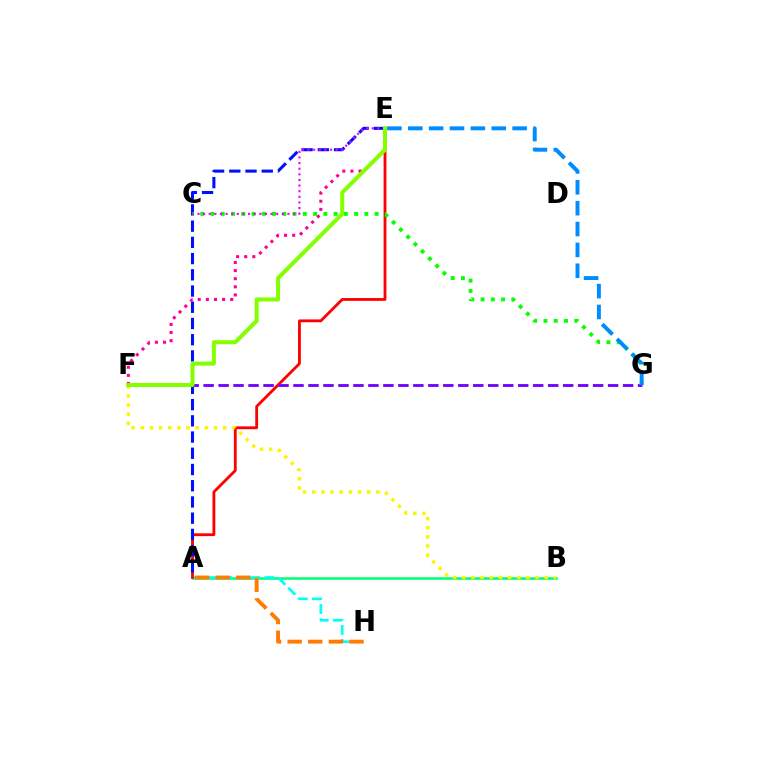{('A', 'B'): [{'color': '#00ff74', 'line_style': 'solid', 'thickness': 1.84}], ('A', 'E'): [{'color': '#ff0000', 'line_style': 'solid', 'thickness': 2.03}, {'color': '#0010ff', 'line_style': 'dashed', 'thickness': 2.2}], ('F', 'G'): [{'color': '#7200ff', 'line_style': 'dashed', 'thickness': 2.04}], ('C', 'G'): [{'color': '#08ff00', 'line_style': 'dotted', 'thickness': 2.79}], ('E', 'G'): [{'color': '#008cff', 'line_style': 'dashed', 'thickness': 2.83}], ('A', 'H'): [{'color': '#00fff6', 'line_style': 'dashed', 'thickness': 1.92}, {'color': '#ff7c00', 'line_style': 'dashed', 'thickness': 2.8}], ('C', 'E'): [{'color': '#ee00ff', 'line_style': 'dotted', 'thickness': 1.53}], ('B', 'F'): [{'color': '#fcf500', 'line_style': 'dotted', 'thickness': 2.49}], ('E', 'F'): [{'color': '#ff0094', 'line_style': 'dotted', 'thickness': 2.2}, {'color': '#84ff00', 'line_style': 'solid', 'thickness': 2.89}]}